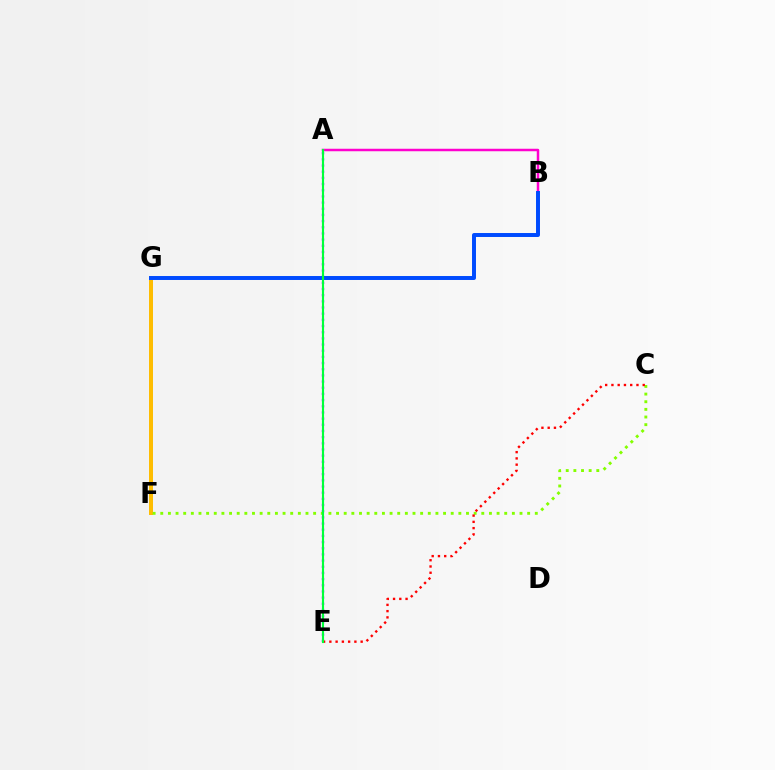{('A', 'E'): [{'color': '#7200ff', 'line_style': 'dotted', 'thickness': 1.68}, {'color': '#00ff39', 'line_style': 'solid', 'thickness': 1.52}], ('F', 'G'): [{'color': '#00fff6', 'line_style': 'solid', 'thickness': 1.97}, {'color': '#ffbd00', 'line_style': 'solid', 'thickness': 2.86}], ('A', 'B'): [{'color': '#ff00cf', 'line_style': 'solid', 'thickness': 1.8}], ('C', 'F'): [{'color': '#84ff00', 'line_style': 'dotted', 'thickness': 2.08}], ('B', 'G'): [{'color': '#004bff', 'line_style': 'solid', 'thickness': 2.85}], ('C', 'E'): [{'color': '#ff0000', 'line_style': 'dotted', 'thickness': 1.7}]}